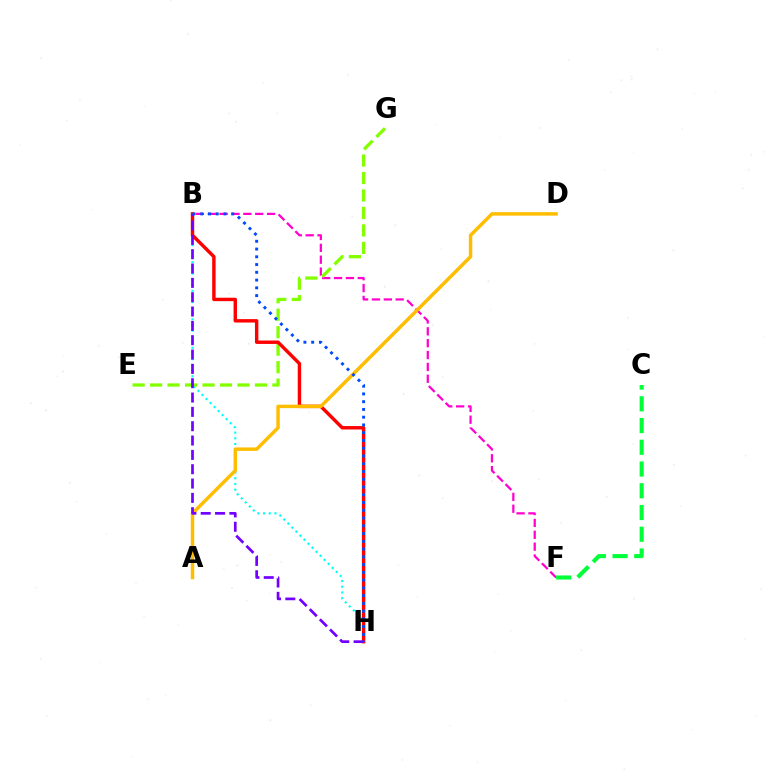{('B', 'F'): [{'color': '#ff00cf', 'line_style': 'dashed', 'thickness': 1.61}], ('C', 'F'): [{'color': '#00ff39', 'line_style': 'dashed', 'thickness': 2.95}], ('B', 'H'): [{'color': '#00fff6', 'line_style': 'dotted', 'thickness': 1.55}, {'color': '#ff0000', 'line_style': 'solid', 'thickness': 2.46}, {'color': '#7200ff', 'line_style': 'dashed', 'thickness': 1.95}, {'color': '#004bff', 'line_style': 'dotted', 'thickness': 2.11}], ('E', 'G'): [{'color': '#84ff00', 'line_style': 'dashed', 'thickness': 2.37}], ('A', 'D'): [{'color': '#ffbd00', 'line_style': 'solid', 'thickness': 2.49}]}